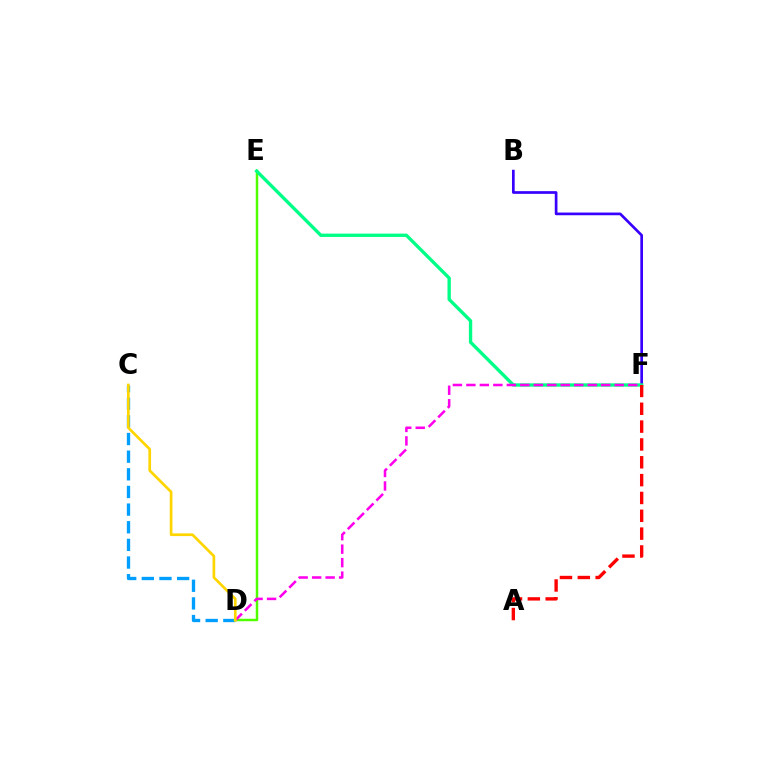{('B', 'F'): [{'color': '#3700ff', 'line_style': 'solid', 'thickness': 1.94}], ('C', 'D'): [{'color': '#009eff', 'line_style': 'dashed', 'thickness': 2.4}, {'color': '#ffd500', 'line_style': 'solid', 'thickness': 1.93}], ('D', 'E'): [{'color': '#4fff00', 'line_style': 'solid', 'thickness': 1.79}], ('E', 'F'): [{'color': '#00ff86', 'line_style': 'solid', 'thickness': 2.4}], ('D', 'F'): [{'color': '#ff00ed', 'line_style': 'dashed', 'thickness': 1.83}], ('A', 'F'): [{'color': '#ff0000', 'line_style': 'dashed', 'thickness': 2.42}]}